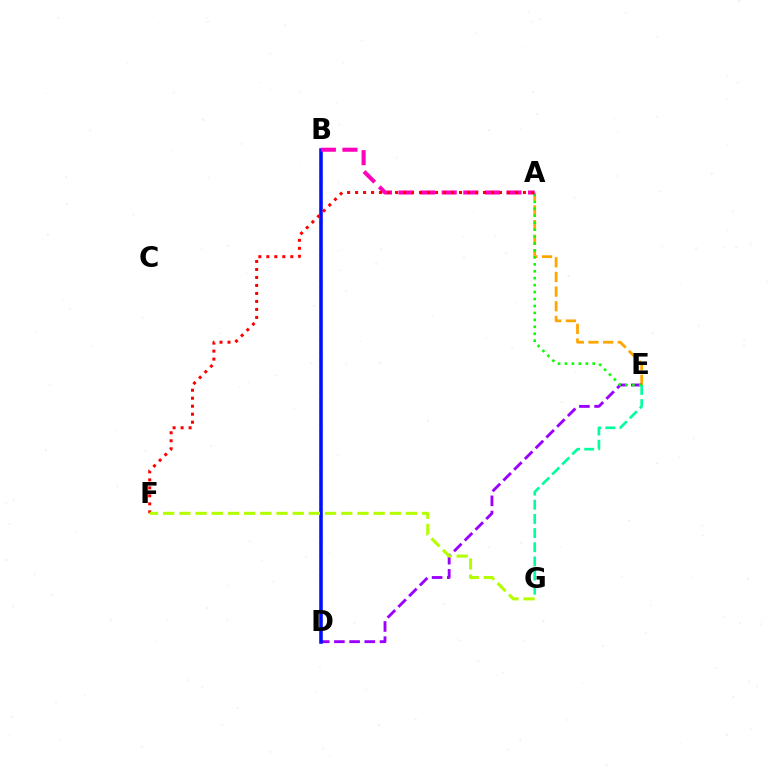{('B', 'D'): [{'color': '#00b5ff', 'line_style': 'dotted', 'thickness': 1.78}, {'color': '#0010ff', 'line_style': 'solid', 'thickness': 2.56}], ('A', 'E'): [{'color': '#ffa500', 'line_style': 'dashed', 'thickness': 1.99}, {'color': '#08ff00', 'line_style': 'dotted', 'thickness': 1.89}], ('D', 'E'): [{'color': '#9b00ff', 'line_style': 'dashed', 'thickness': 2.07}], ('A', 'B'): [{'color': '#ff00bd', 'line_style': 'dashed', 'thickness': 2.93}], ('A', 'F'): [{'color': '#ff0000', 'line_style': 'dotted', 'thickness': 2.17}], ('E', 'G'): [{'color': '#00ff9d', 'line_style': 'dashed', 'thickness': 1.92}], ('F', 'G'): [{'color': '#b3ff00', 'line_style': 'dashed', 'thickness': 2.2}]}